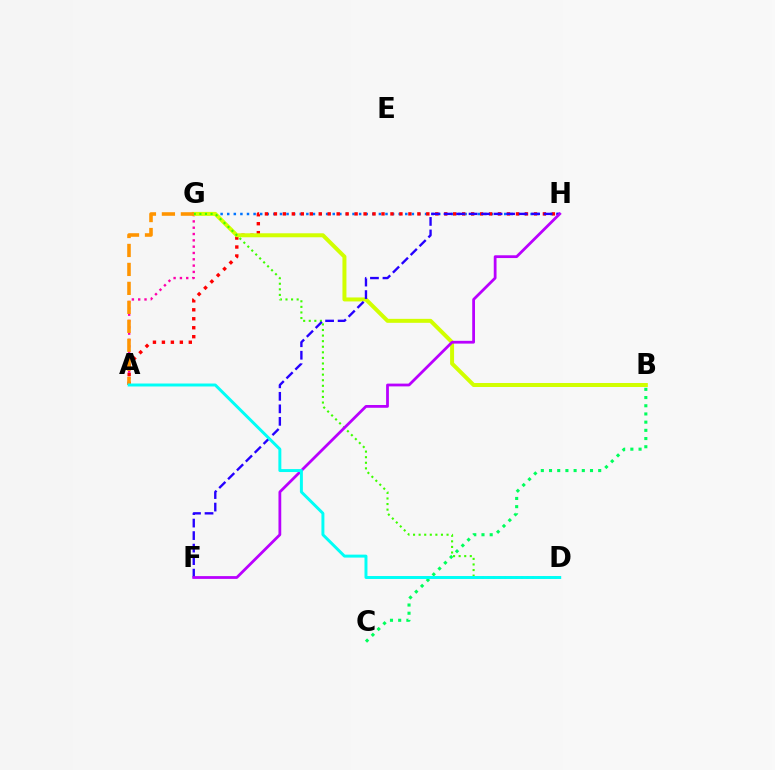{('G', 'H'): [{'color': '#0074ff', 'line_style': 'dotted', 'thickness': 1.79}], ('A', 'H'): [{'color': '#ff0000', 'line_style': 'dotted', 'thickness': 2.44}], ('A', 'G'): [{'color': '#ff00ac', 'line_style': 'dotted', 'thickness': 1.72}, {'color': '#ff9400', 'line_style': 'dashed', 'thickness': 2.58}], ('B', 'C'): [{'color': '#00ff5c', 'line_style': 'dotted', 'thickness': 2.23}], ('B', 'G'): [{'color': '#d1ff00', 'line_style': 'solid', 'thickness': 2.87}], ('D', 'G'): [{'color': '#3dff00', 'line_style': 'dotted', 'thickness': 1.52}], ('F', 'H'): [{'color': '#2500ff', 'line_style': 'dashed', 'thickness': 1.7}, {'color': '#b900ff', 'line_style': 'solid', 'thickness': 2.0}], ('A', 'D'): [{'color': '#00fff6', 'line_style': 'solid', 'thickness': 2.13}]}